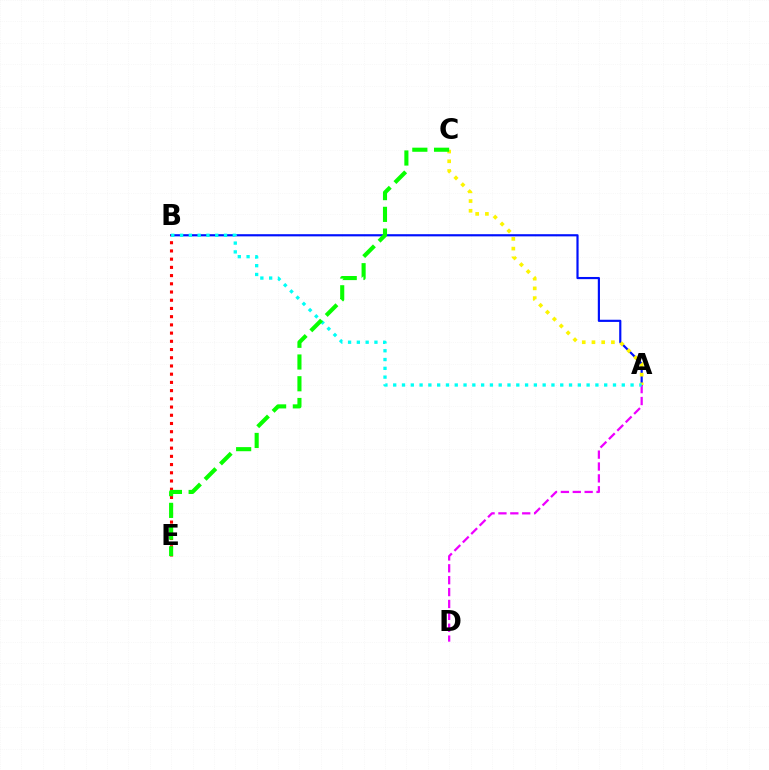{('A', 'B'): [{'color': '#0010ff', 'line_style': 'solid', 'thickness': 1.57}, {'color': '#00fff6', 'line_style': 'dotted', 'thickness': 2.39}], ('A', 'D'): [{'color': '#ee00ff', 'line_style': 'dashed', 'thickness': 1.61}], ('B', 'E'): [{'color': '#ff0000', 'line_style': 'dotted', 'thickness': 2.23}], ('A', 'C'): [{'color': '#fcf500', 'line_style': 'dotted', 'thickness': 2.64}], ('C', 'E'): [{'color': '#08ff00', 'line_style': 'dashed', 'thickness': 2.95}]}